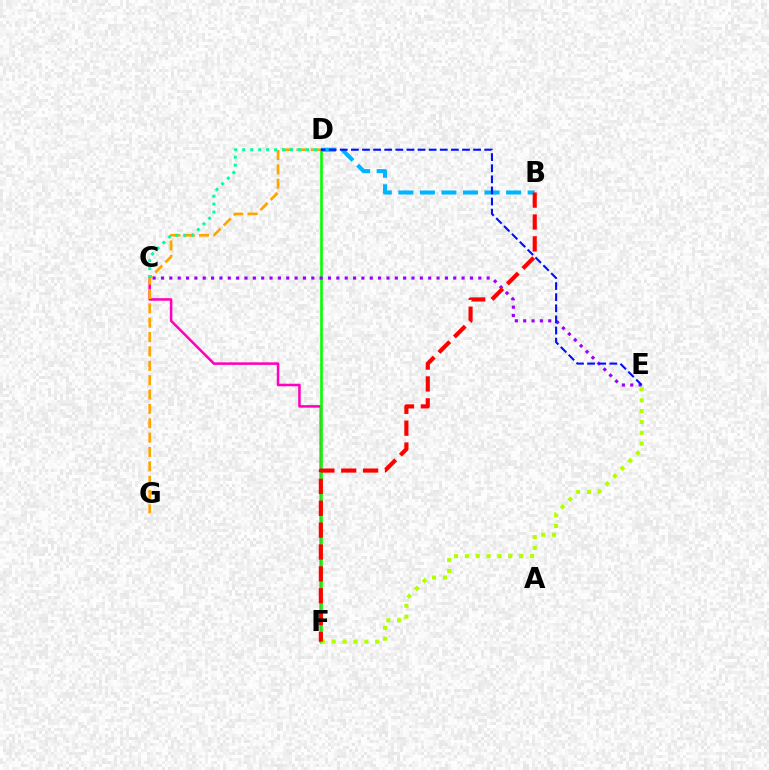{('C', 'F'): [{'color': '#ff00bd', 'line_style': 'solid', 'thickness': 1.83}], ('D', 'F'): [{'color': '#08ff00', 'line_style': 'solid', 'thickness': 1.9}], ('C', 'E'): [{'color': '#9b00ff', 'line_style': 'dotted', 'thickness': 2.27}], ('D', 'G'): [{'color': '#ffa500', 'line_style': 'dashed', 'thickness': 1.95}], ('B', 'D'): [{'color': '#00b5ff', 'line_style': 'dashed', 'thickness': 2.93}], ('D', 'E'): [{'color': '#0010ff', 'line_style': 'dashed', 'thickness': 1.51}], ('E', 'F'): [{'color': '#b3ff00', 'line_style': 'dotted', 'thickness': 2.95}], ('B', 'F'): [{'color': '#ff0000', 'line_style': 'dashed', 'thickness': 2.97}], ('C', 'D'): [{'color': '#00ff9d', 'line_style': 'dotted', 'thickness': 2.16}]}